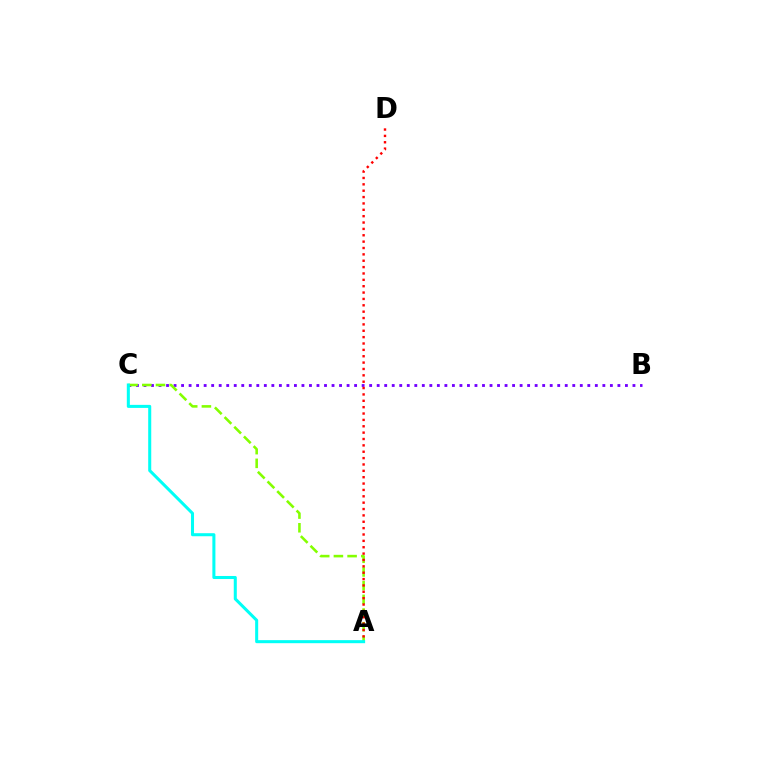{('B', 'C'): [{'color': '#7200ff', 'line_style': 'dotted', 'thickness': 2.04}], ('A', 'C'): [{'color': '#84ff00', 'line_style': 'dashed', 'thickness': 1.86}, {'color': '#00fff6', 'line_style': 'solid', 'thickness': 2.19}], ('A', 'D'): [{'color': '#ff0000', 'line_style': 'dotted', 'thickness': 1.73}]}